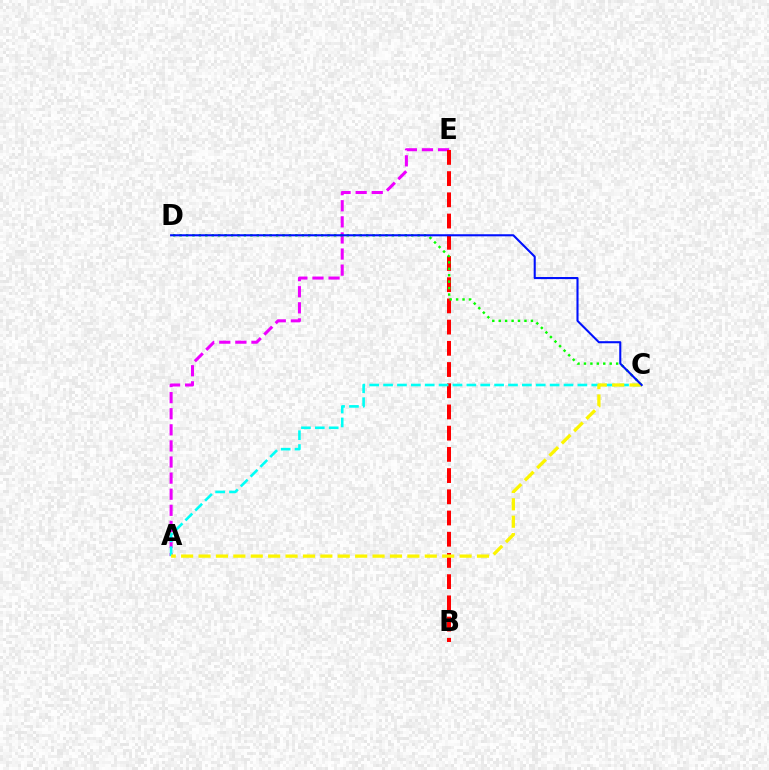{('A', 'E'): [{'color': '#ee00ff', 'line_style': 'dashed', 'thickness': 2.19}], ('B', 'E'): [{'color': '#ff0000', 'line_style': 'dashed', 'thickness': 2.88}], ('A', 'C'): [{'color': '#00fff6', 'line_style': 'dashed', 'thickness': 1.89}, {'color': '#fcf500', 'line_style': 'dashed', 'thickness': 2.36}], ('C', 'D'): [{'color': '#08ff00', 'line_style': 'dotted', 'thickness': 1.75}, {'color': '#0010ff', 'line_style': 'solid', 'thickness': 1.5}]}